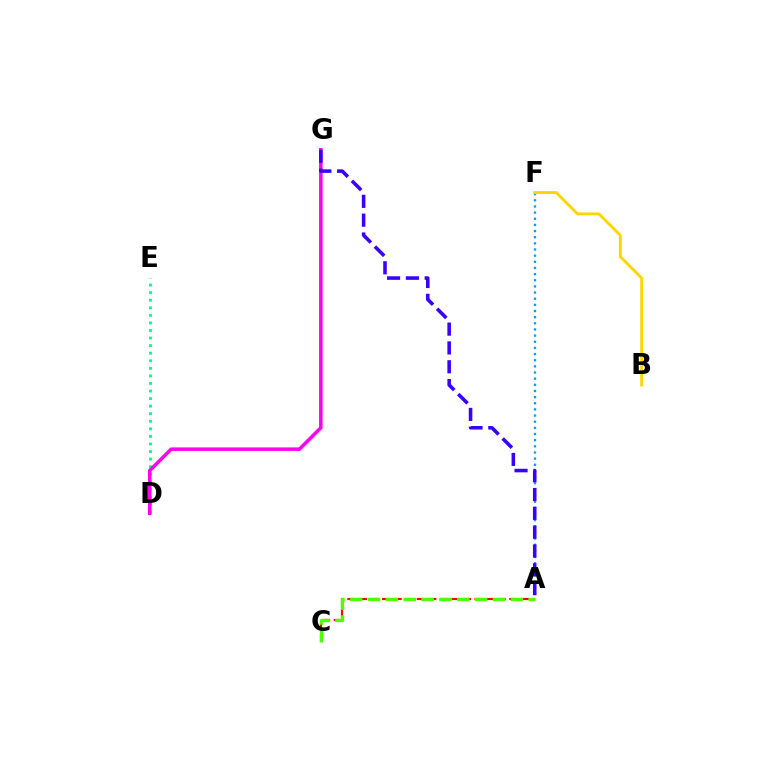{('A', 'C'): [{'color': '#ff0000', 'line_style': 'dashed', 'thickness': 1.57}, {'color': '#4fff00', 'line_style': 'dashed', 'thickness': 2.43}], ('D', 'E'): [{'color': '#00ff86', 'line_style': 'dotted', 'thickness': 2.06}], ('A', 'F'): [{'color': '#009eff', 'line_style': 'dotted', 'thickness': 1.67}], ('B', 'F'): [{'color': '#ffd500', 'line_style': 'solid', 'thickness': 2.08}], ('D', 'G'): [{'color': '#ff00ed', 'line_style': 'solid', 'thickness': 2.54}], ('A', 'G'): [{'color': '#3700ff', 'line_style': 'dashed', 'thickness': 2.56}]}